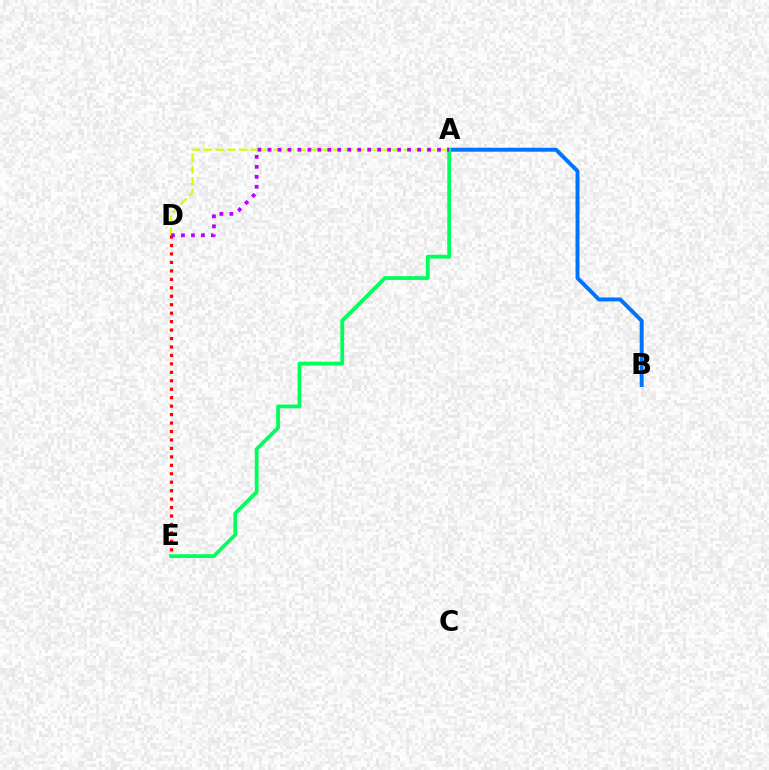{('A', 'D'): [{'color': '#d1ff00', 'line_style': 'dashed', 'thickness': 1.59}, {'color': '#b900ff', 'line_style': 'dotted', 'thickness': 2.71}], ('D', 'E'): [{'color': '#ff0000', 'line_style': 'dotted', 'thickness': 2.3}], ('A', 'B'): [{'color': '#0074ff', 'line_style': 'solid', 'thickness': 2.84}], ('A', 'E'): [{'color': '#00ff5c', 'line_style': 'solid', 'thickness': 2.73}]}